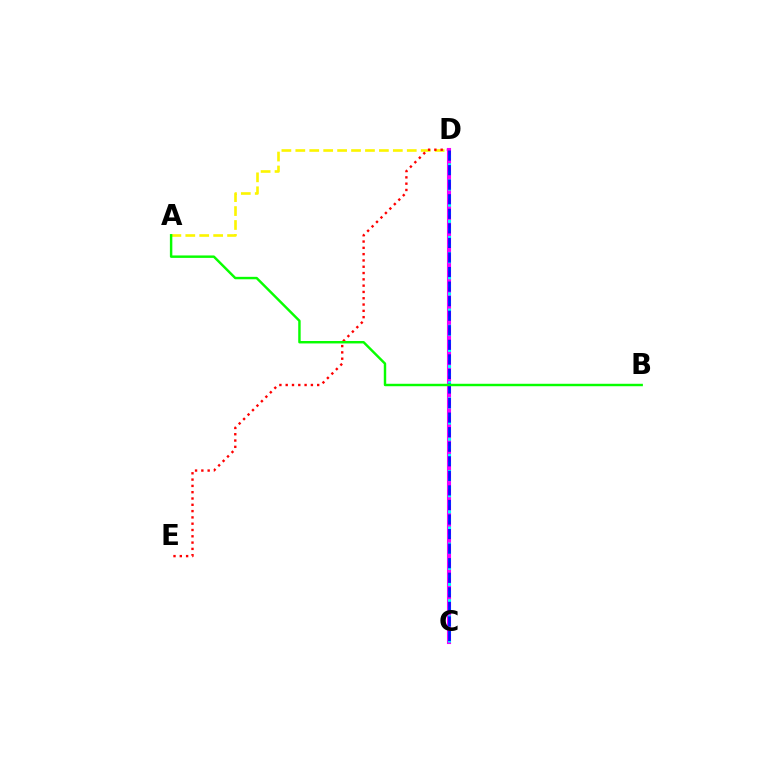{('A', 'D'): [{'color': '#fcf500', 'line_style': 'dashed', 'thickness': 1.89}], ('D', 'E'): [{'color': '#ff0000', 'line_style': 'dotted', 'thickness': 1.71}], ('C', 'D'): [{'color': '#ee00ff', 'line_style': 'solid', 'thickness': 2.94}, {'color': '#00fff6', 'line_style': 'dotted', 'thickness': 2.19}, {'color': '#0010ff', 'line_style': 'dashed', 'thickness': 1.98}], ('A', 'B'): [{'color': '#08ff00', 'line_style': 'solid', 'thickness': 1.76}]}